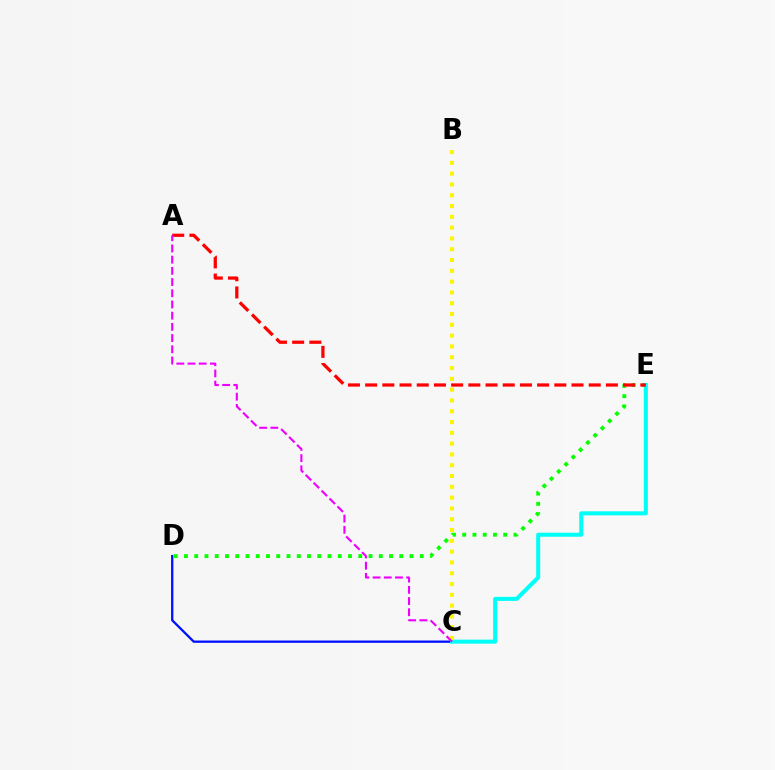{('C', 'D'): [{'color': '#0010ff', 'line_style': 'solid', 'thickness': 1.65}], ('D', 'E'): [{'color': '#08ff00', 'line_style': 'dotted', 'thickness': 2.79}], ('C', 'E'): [{'color': '#00fff6', 'line_style': 'solid', 'thickness': 2.91}], ('B', 'C'): [{'color': '#fcf500', 'line_style': 'dotted', 'thickness': 2.93}], ('A', 'E'): [{'color': '#ff0000', 'line_style': 'dashed', 'thickness': 2.34}], ('A', 'C'): [{'color': '#ee00ff', 'line_style': 'dashed', 'thickness': 1.52}]}